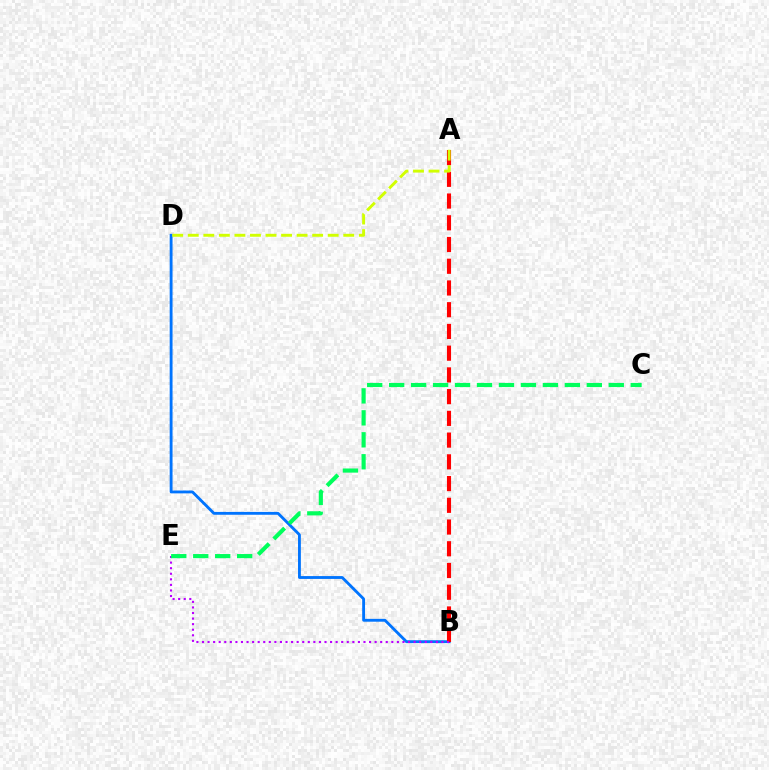{('B', 'D'): [{'color': '#0074ff', 'line_style': 'solid', 'thickness': 2.05}], ('A', 'B'): [{'color': '#ff0000', 'line_style': 'dashed', 'thickness': 2.95}], ('A', 'D'): [{'color': '#d1ff00', 'line_style': 'dashed', 'thickness': 2.11}], ('B', 'E'): [{'color': '#b900ff', 'line_style': 'dotted', 'thickness': 1.51}], ('C', 'E'): [{'color': '#00ff5c', 'line_style': 'dashed', 'thickness': 2.98}]}